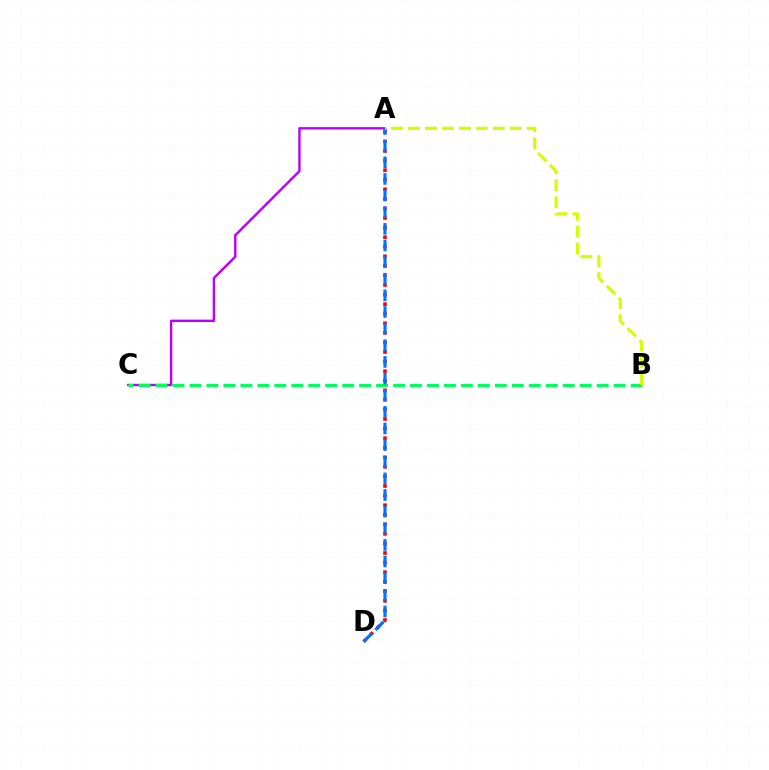{('A', 'D'): [{'color': '#ff0000', 'line_style': 'dotted', 'thickness': 2.6}, {'color': '#0074ff', 'line_style': 'dashed', 'thickness': 2.26}], ('A', 'C'): [{'color': '#b900ff', 'line_style': 'solid', 'thickness': 1.73}], ('B', 'C'): [{'color': '#00ff5c', 'line_style': 'dashed', 'thickness': 2.3}], ('A', 'B'): [{'color': '#d1ff00', 'line_style': 'dashed', 'thickness': 2.3}]}